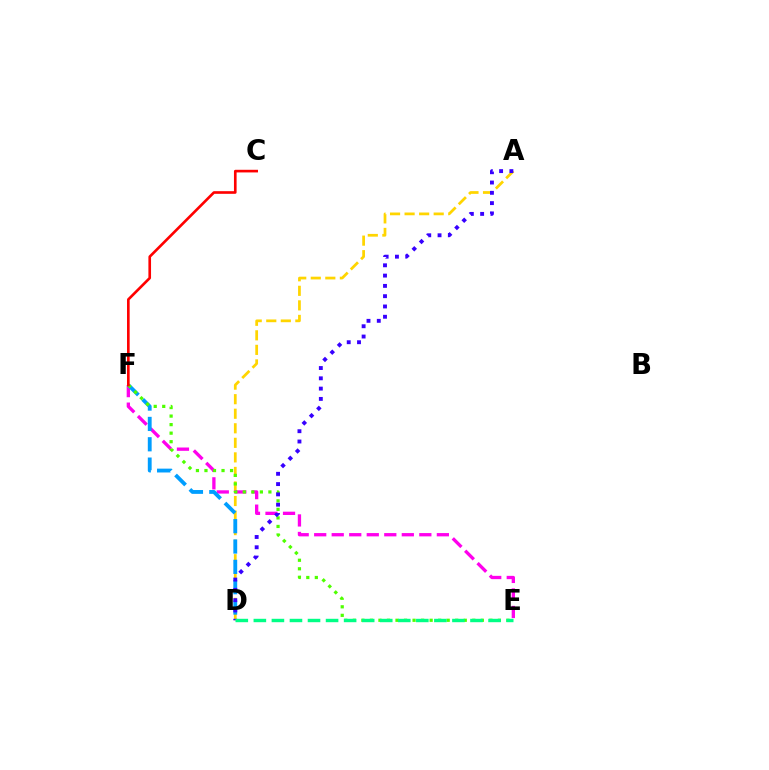{('A', 'D'): [{'color': '#ffd500', 'line_style': 'dashed', 'thickness': 1.98}, {'color': '#3700ff', 'line_style': 'dotted', 'thickness': 2.8}], ('E', 'F'): [{'color': '#ff00ed', 'line_style': 'dashed', 'thickness': 2.38}, {'color': '#4fff00', 'line_style': 'dotted', 'thickness': 2.32}], ('D', 'F'): [{'color': '#009eff', 'line_style': 'dashed', 'thickness': 2.76}], ('D', 'E'): [{'color': '#00ff86', 'line_style': 'dashed', 'thickness': 2.45}], ('C', 'F'): [{'color': '#ff0000', 'line_style': 'solid', 'thickness': 1.9}]}